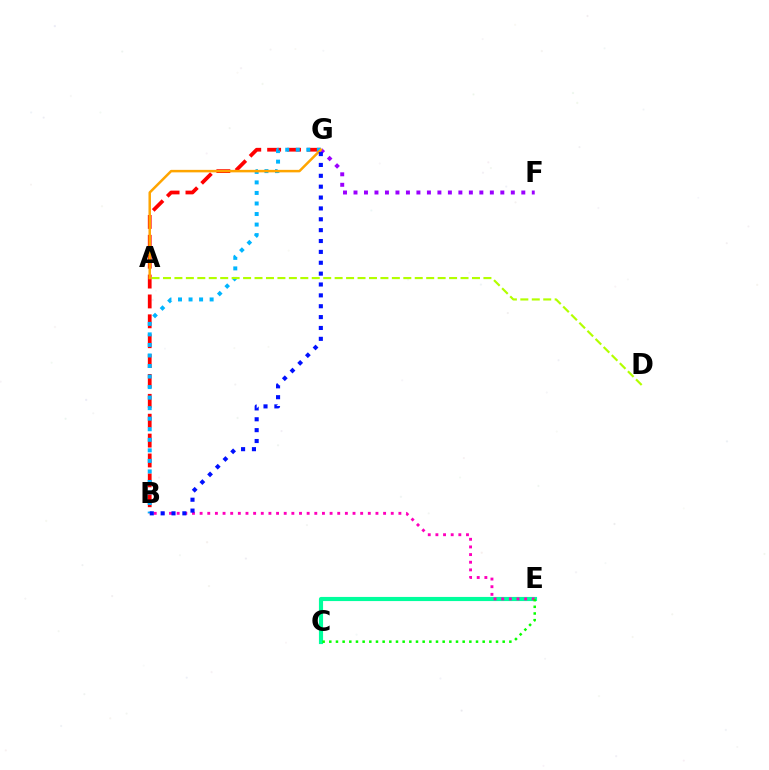{('F', 'G'): [{'color': '#9b00ff', 'line_style': 'dotted', 'thickness': 2.85}], ('B', 'G'): [{'color': '#ff0000', 'line_style': 'dashed', 'thickness': 2.7}, {'color': '#00b5ff', 'line_style': 'dotted', 'thickness': 2.86}, {'color': '#0010ff', 'line_style': 'dotted', 'thickness': 2.95}], ('C', 'E'): [{'color': '#00ff9d', 'line_style': 'solid', 'thickness': 2.98}, {'color': '#08ff00', 'line_style': 'dotted', 'thickness': 1.81}], ('B', 'E'): [{'color': '#ff00bd', 'line_style': 'dotted', 'thickness': 2.08}], ('A', 'G'): [{'color': '#ffa500', 'line_style': 'solid', 'thickness': 1.8}], ('A', 'D'): [{'color': '#b3ff00', 'line_style': 'dashed', 'thickness': 1.55}]}